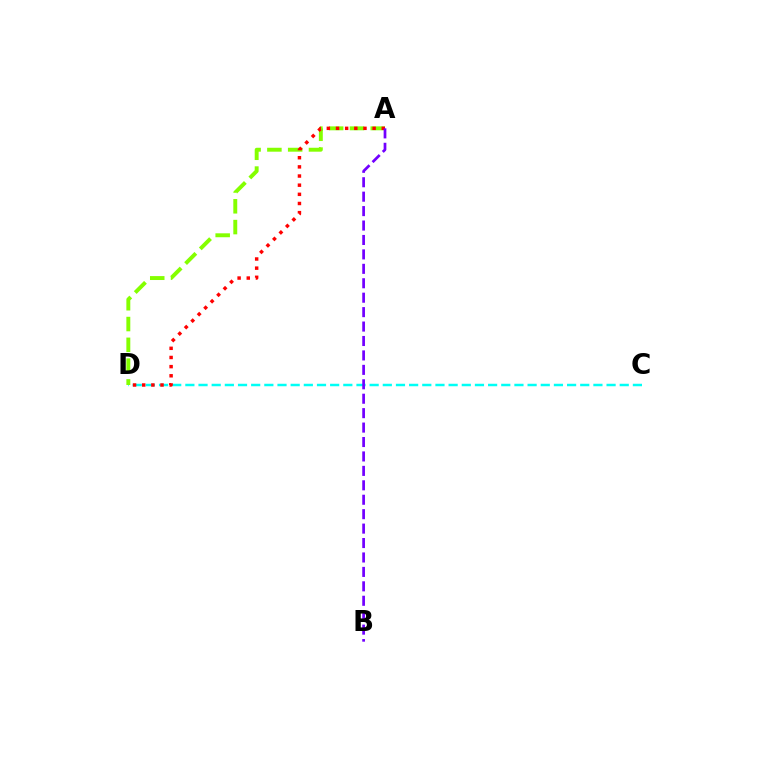{('C', 'D'): [{'color': '#00fff6', 'line_style': 'dashed', 'thickness': 1.79}], ('A', 'D'): [{'color': '#84ff00', 'line_style': 'dashed', 'thickness': 2.82}, {'color': '#ff0000', 'line_style': 'dotted', 'thickness': 2.49}], ('A', 'B'): [{'color': '#7200ff', 'line_style': 'dashed', 'thickness': 1.96}]}